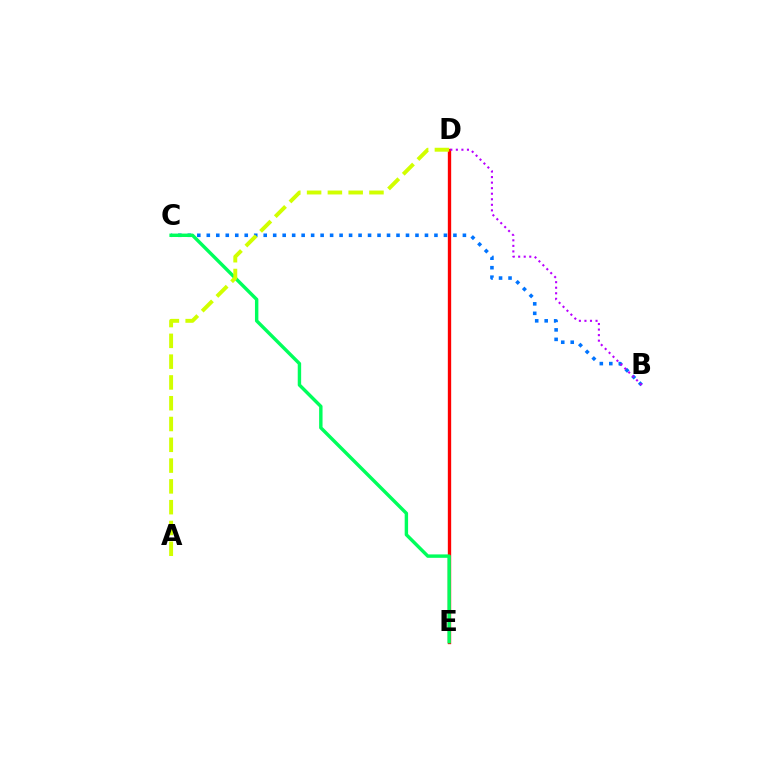{('B', 'C'): [{'color': '#0074ff', 'line_style': 'dotted', 'thickness': 2.58}], ('D', 'E'): [{'color': '#ff0000', 'line_style': 'solid', 'thickness': 2.41}], ('B', 'D'): [{'color': '#b900ff', 'line_style': 'dotted', 'thickness': 1.51}], ('C', 'E'): [{'color': '#00ff5c', 'line_style': 'solid', 'thickness': 2.46}], ('A', 'D'): [{'color': '#d1ff00', 'line_style': 'dashed', 'thickness': 2.82}]}